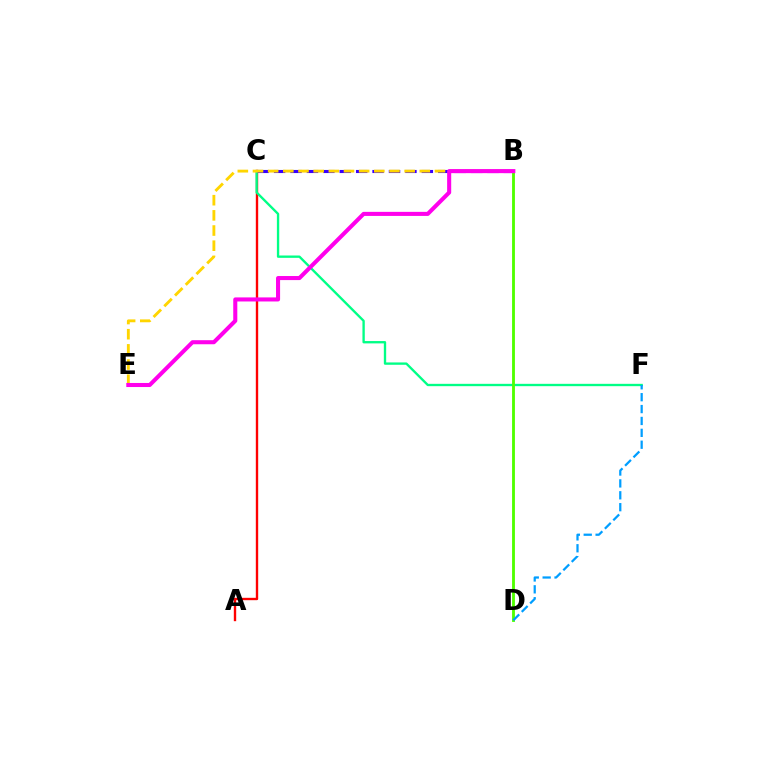{('A', 'C'): [{'color': '#ff0000', 'line_style': 'solid', 'thickness': 1.71}], ('C', 'F'): [{'color': '#00ff86', 'line_style': 'solid', 'thickness': 1.69}], ('B', 'C'): [{'color': '#3700ff', 'line_style': 'dashed', 'thickness': 2.23}], ('B', 'D'): [{'color': '#4fff00', 'line_style': 'solid', 'thickness': 2.05}], ('B', 'E'): [{'color': '#ffd500', 'line_style': 'dashed', 'thickness': 2.06}, {'color': '#ff00ed', 'line_style': 'solid', 'thickness': 2.93}], ('D', 'F'): [{'color': '#009eff', 'line_style': 'dashed', 'thickness': 1.61}]}